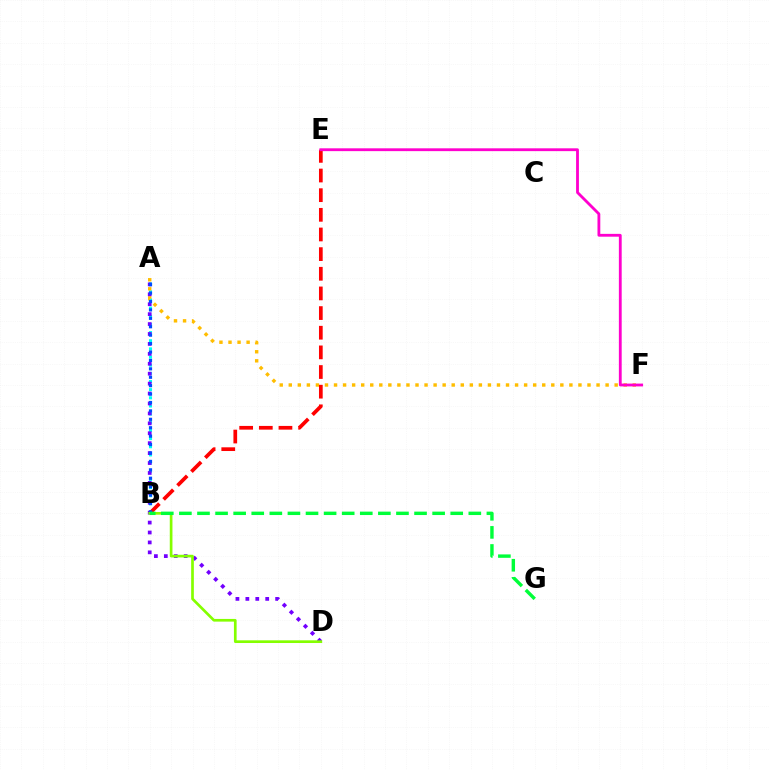{('A', 'B'): [{'color': '#00fff6', 'line_style': 'dotted', 'thickness': 2.22}, {'color': '#004bff', 'line_style': 'dotted', 'thickness': 2.29}], ('A', 'F'): [{'color': '#ffbd00', 'line_style': 'dotted', 'thickness': 2.46}], ('A', 'D'): [{'color': '#7200ff', 'line_style': 'dotted', 'thickness': 2.7}], ('B', 'E'): [{'color': '#ff0000', 'line_style': 'dashed', 'thickness': 2.67}], ('E', 'F'): [{'color': '#ff00cf', 'line_style': 'solid', 'thickness': 2.03}], ('B', 'D'): [{'color': '#84ff00', 'line_style': 'solid', 'thickness': 1.93}], ('B', 'G'): [{'color': '#00ff39', 'line_style': 'dashed', 'thickness': 2.46}]}